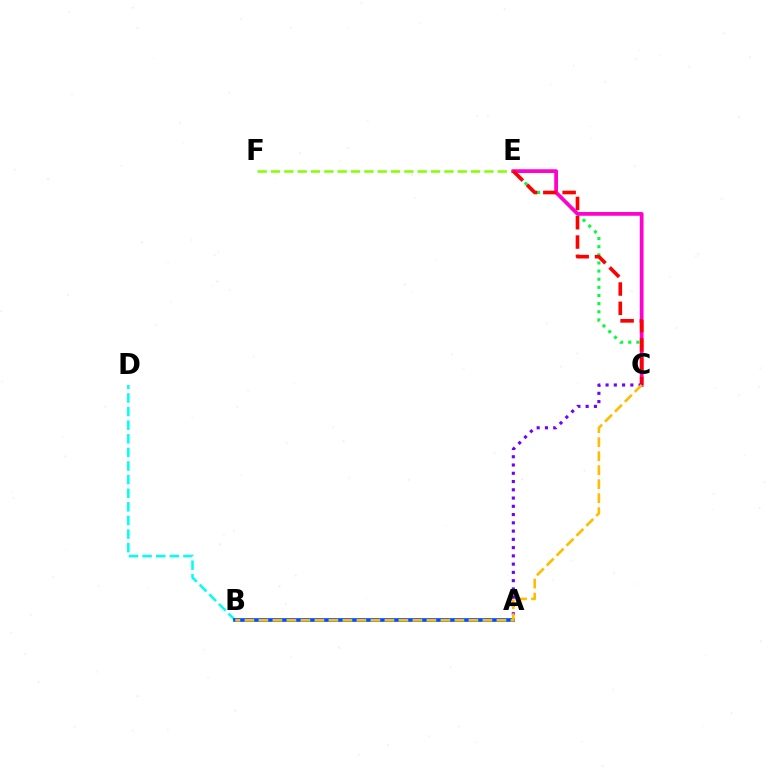{('B', 'D'): [{'color': '#00fff6', 'line_style': 'dashed', 'thickness': 1.85}], ('C', 'E'): [{'color': '#00ff39', 'line_style': 'dotted', 'thickness': 2.21}, {'color': '#ff00cf', 'line_style': 'solid', 'thickness': 2.69}, {'color': '#ff0000', 'line_style': 'dashed', 'thickness': 2.62}], ('A', 'B'): [{'color': '#004bff', 'line_style': 'solid', 'thickness': 2.64}], ('E', 'F'): [{'color': '#84ff00', 'line_style': 'dashed', 'thickness': 1.81}], ('A', 'C'): [{'color': '#7200ff', 'line_style': 'dotted', 'thickness': 2.24}], ('B', 'C'): [{'color': '#ffbd00', 'line_style': 'dashed', 'thickness': 1.9}]}